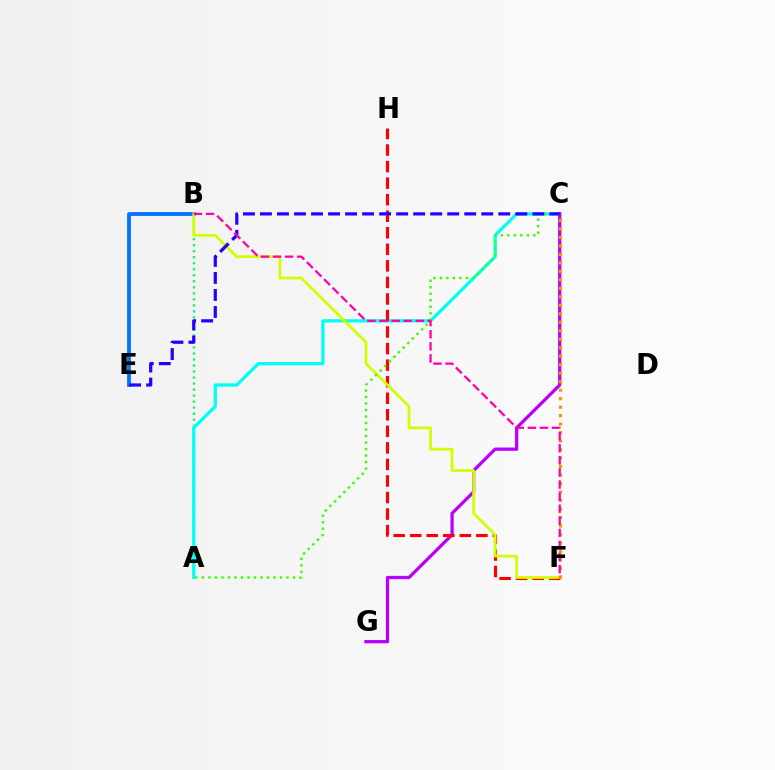{('A', 'B'): [{'color': '#00ff5c', 'line_style': 'dotted', 'thickness': 1.63}], ('A', 'C'): [{'color': '#00fff6', 'line_style': 'solid', 'thickness': 2.35}, {'color': '#3dff00', 'line_style': 'dotted', 'thickness': 1.77}], ('B', 'E'): [{'color': '#0074ff', 'line_style': 'solid', 'thickness': 2.74}], ('C', 'G'): [{'color': '#b900ff', 'line_style': 'solid', 'thickness': 2.35}], ('F', 'H'): [{'color': '#ff0000', 'line_style': 'dashed', 'thickness': 2.25}], ('B', 'F'): [{'color': '#d1ff00', 'line_style': 'solid', 'thickness': 1.98}, {'color': '#ff00ac', 'line_style': 'dashed', 'thickness': 1.64}], ('C', 'E'): [{'color': '#2500ff', 'line_style': 'dashed', 'thickness': 2.31}], ('C', 'F'): [{'color': '#ff9400', 'line_style': 'dotted', 'thickness': 2.31}]}